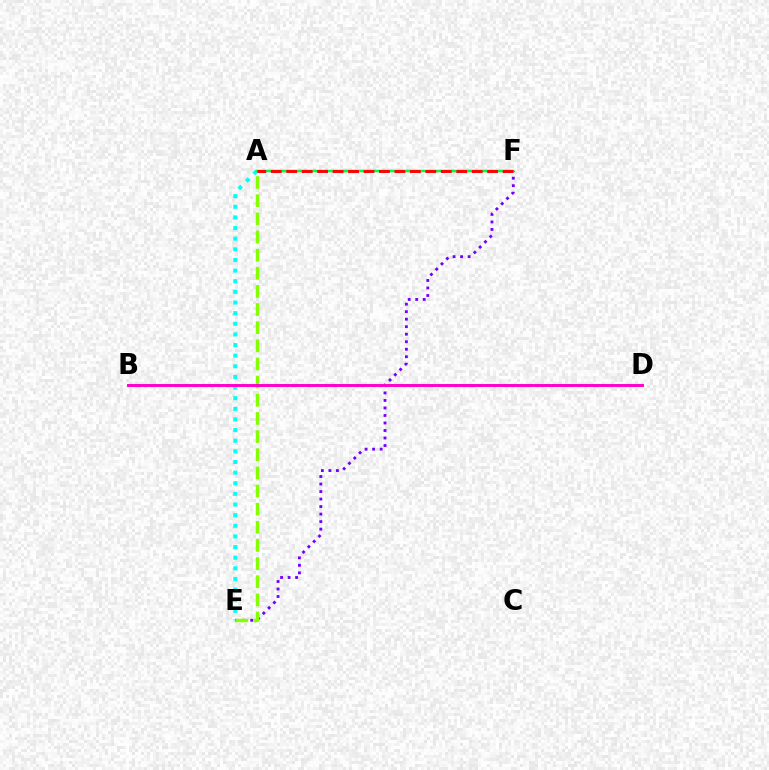{('A', 'E'): [{'color': '#00fff6', 'line_style': 'dotted', 'thickness': 2.89}, {'color': '#84ff00', 'line_style': 'dashed', 'thickness': 2.47}], ('A', 'F'): [{'color': '#004bff', 'line_style': 'solid', 'thickness': 1.52}, {'color': '#00ff39', 'line_style': 'solid', 'thickness': 1.74}, {'color': '#ff0000', 'line_style': 'dashed', 'thickness': 2.1}], ('B', 'D'): [{'color': '#ffbd00', 'line_style': 'dotted', 'thickness': 2.21}, {'color': '#ff00cf', 'line_style': 'solid', 'thickness': 2.11}], ('E', 'F'): [{'color': '#7200ff', 'line_style': 'dotted', 'thickness': 2.04}]}